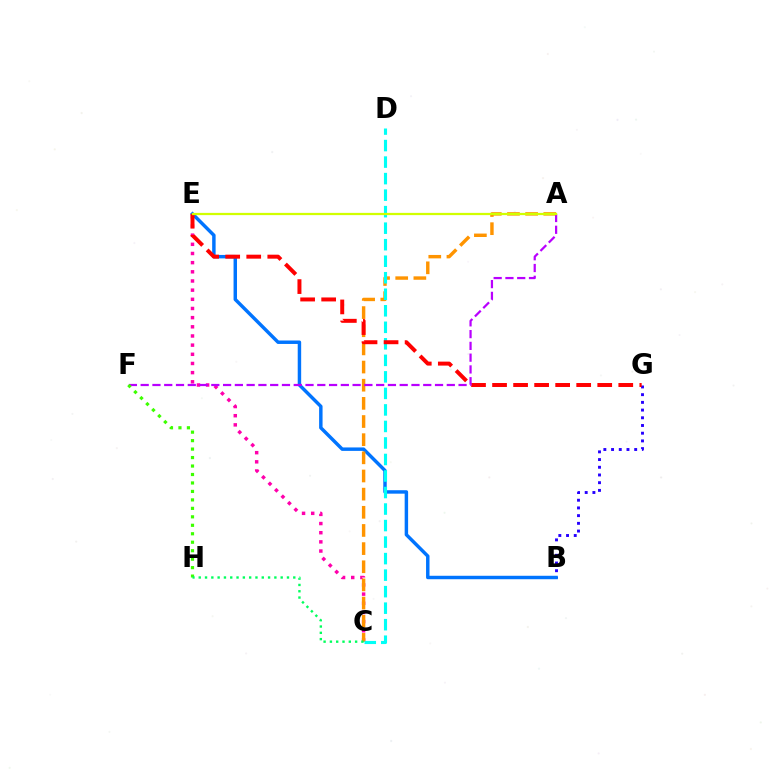{('B', 'G'): [{'color': '#2500ff', 'line_style': 'dotted', 'thickness': 2.09}], ('B', 'E'): [{'color': '#0074ff', 'line_style': 'solid', 'thickness': 2.48}], ('C', 'E'): [{'color': '#ff00ac', 'line_style': 'dotted', 'thickness': 2.49}], ('A', 'C'): [{'color': '#ff9400', 'line_style': 'dashed', 'thickness': 2.47}], ('C', 'D'): [{'color': '#00fff6', 'line_style': 'dashed', 'thickness': 2.24}], ('E', 'G'): [{'color': '#ff0000', 'line_style': 'dashed', 'thickness': 2.86}], ('A', 'F'): [{'color': '#b900ff', 'line_style': 'dashed', 'thickness': 1.6}], ('F', 'H'): [{'color': '#3dff00', 'line_style': 'dotted', 'thickness': 2.3}], ('C', 'H'): [{'color': '#00ff5c', 'line_style': 'dotted', 'thickness': 1.71}], ('A', 'E'): [{'color': '#d1ff00', 'line_style': 'solid', 'thickness': 1.62}]}